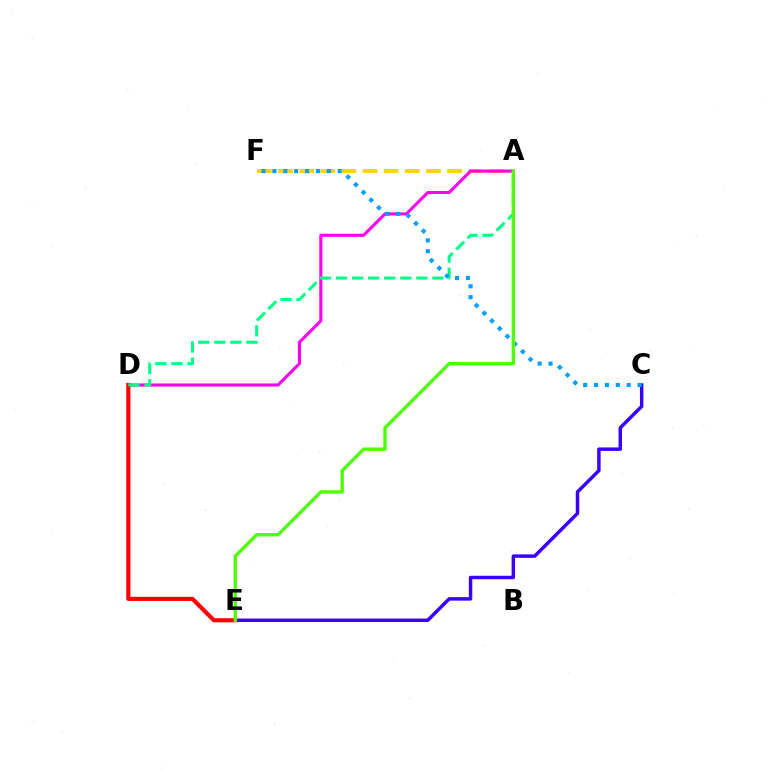{('A', 'F'): [{'color': '#ffd500', 'line_style': 'dashed', 'thickness': 2.87}], ('C', 'E'): [{'color': '#3700ff', 'line_style': 'solid', 'thickness': 2.49}], ('A', 'D'): [{'color': '#ff00ed', 'line_style': 'solid', 'thickness': 2.22}, {'color': '#00ff86', 'line_style': 'dashed', 'thickness': 2.18}], ('D', 'E'): [{'color': '#ff0000', 'line_style': 'solid', 'thickness': 2.97}], ('C', 'F'): [{'color': '#009eff', 'line_style': 'dotted', 'thickness': 2.96}], ('A', 'E'): [{'color': '#4fff00', 'line_style': 'solid', 'thickness': 2.43}]}